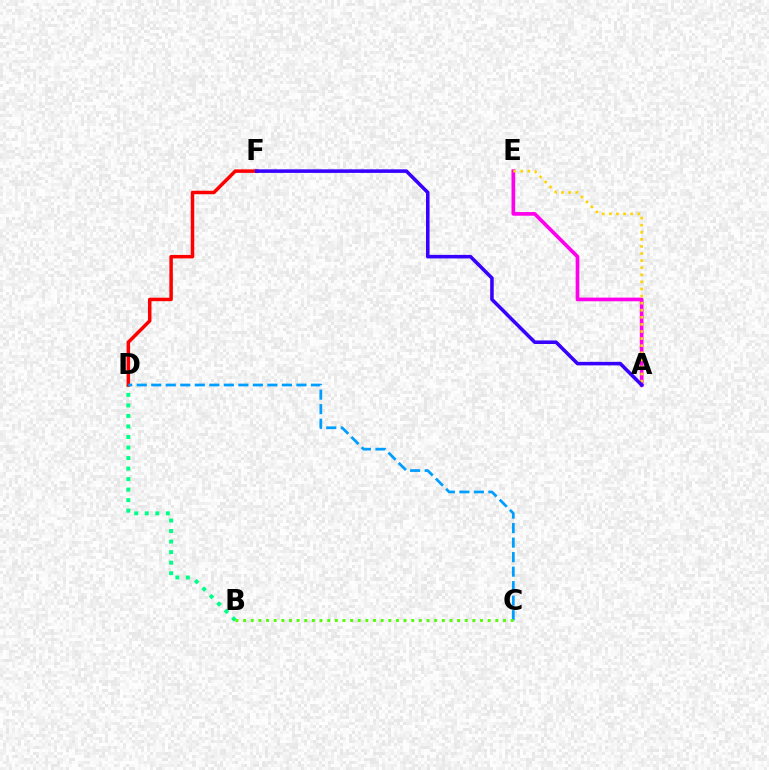{('A', 'E'): [{'color': '#ff00ed', 'line_style': 'solid', 'thickness': 2.64}, {'color': '#ffd500', 'line_style': 'dotted', 'thickness': 1.93}], ('B', 'D'): [{'color': '#00ff86', 'line_style': 'dotted', 'thickness': 2.86}], ('D', 'F'): [{'color': '#ff0000', 'line_style': 'solid', 'thickness': 2.51}], ('C', 'D'): [{'color': '#009eff', 'line_style': 'dashed', 'thickness': 1.97}], ('B', 'C'): [{'color': '#4fff00', 'line_style': 'dotted', 'thickness': 2.08}], ('A', 'F'): [{'color': '#3700ff', 'line_style': 'solid', 'thickness': 2.56}]}